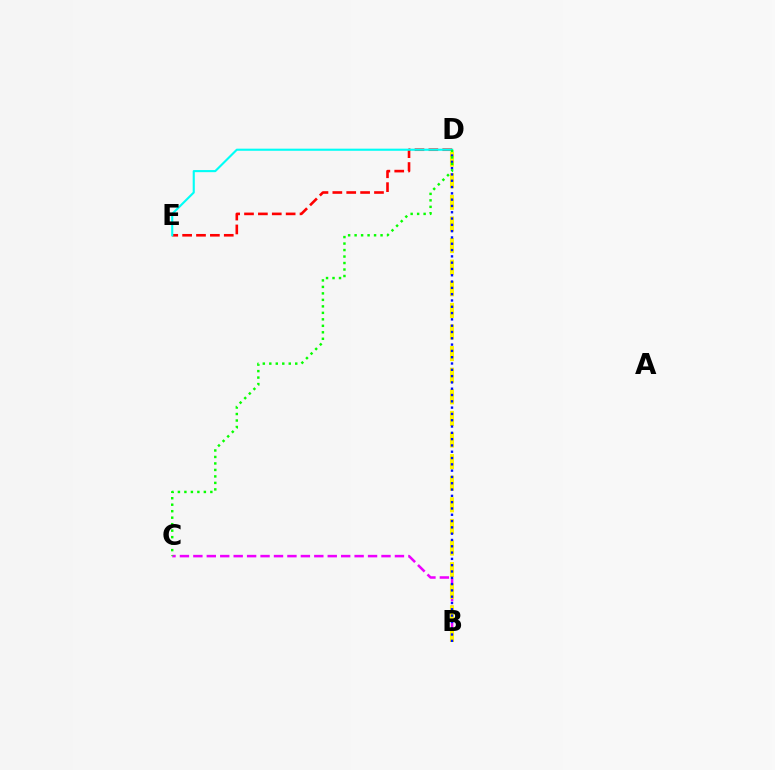{('B', 'C'): [{'color': '#ee00ff', 'line_style': 'dashed', 'thickness': 1.83}], ('B', 'D'): [{'color': '#fcf500', 'line_style': 'dashed', 'thickness': 2.94}, {'color': '#0010ff', 'line_style': 'dotted', 'thickness': 1.71}], ('D', 'E'): [{'color': '#ff0000', 'line_style': 'dashed', 'thickness': 1.89}, {'color': '#00fff6', 'line_style': 'solid', 'thickness': 1.52}], ('C', 'D'): [{'color': '#08ff00', 'line_style': 'dotted', 'thickness': 1.76}]}